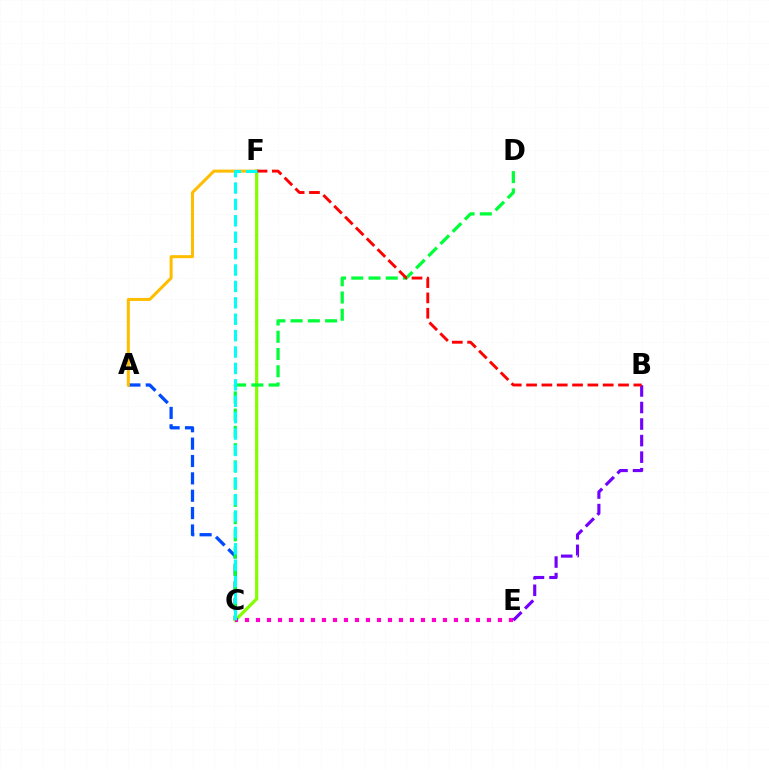{('A', 'C'): [{'color': '#004bff', 'line_style': 'dashed', 'thickness': 2.36}], ('A', 'F'): [{'color': '#ffbd00', 'line_style': 'solid', 'thickness': 2.17}], ('C', 'F'): [{'color': '#84ff00', 'line_style': 'solid', 'thickness': 2.33}, {'color': '#00fff6', 'line_style': 'dashed', 'thickness': 2.23}], ('C', 'E'): [{'color': '#ff00cf', 'line_style': 'dotted', 'thickness': 2.99}], ('C', 'D'): [{'color': '#00ff39', 'line_style': 'dashed', 'thickness': 2.34}], ('B', 'E'): [{'color': '#7200ff', 'line_style': 'dashed', 'thickness': 2.25}], ('B', 'F'): [{'color': '#ff0000', 'line_style': 'dashed', 'thickness': 2.08}]}